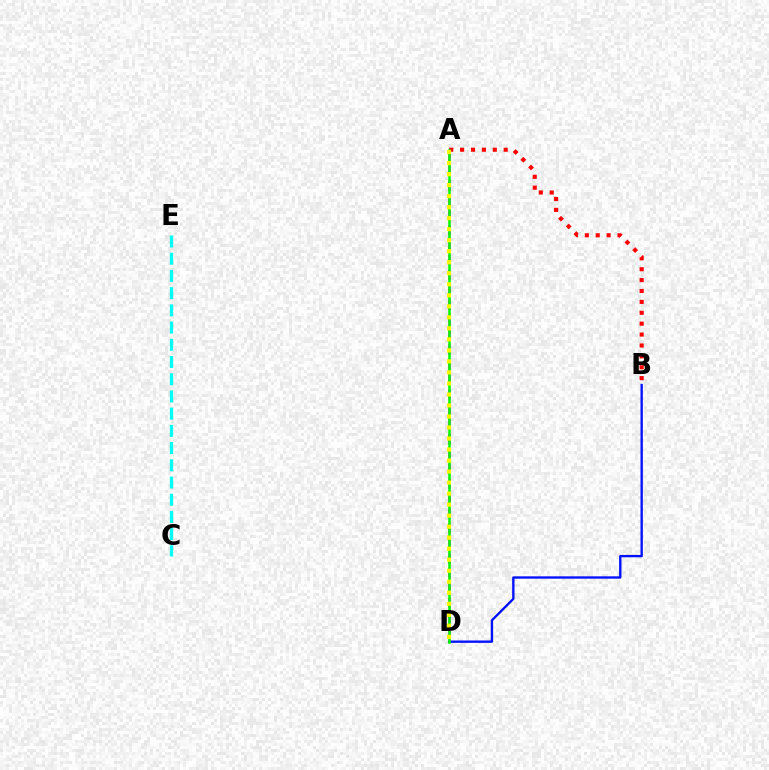{('A', 'B'): [{'color': '#ff0000', 'line_style': 'dotted', 'thickness': 2.96}], ('B', 'D'): [{'color': '#0010ff', 'line_style': 'solid', 'thickness': 1.69}], ('A', 'D'): [{'color': '#ee00ff', 'line_style': 'dashed', 'thickness': 2.03}, {'color': '#08ff00', 'line_style': 'solid', 'thickness': 1.87}, {'color': '#fcf500', 'line_style': 'dotted', 'thickness': 2.99}], ('C', 'E'): [{'color': '#00fff6', 'line_style': 'dashed', 'thickness': 2.34}]}